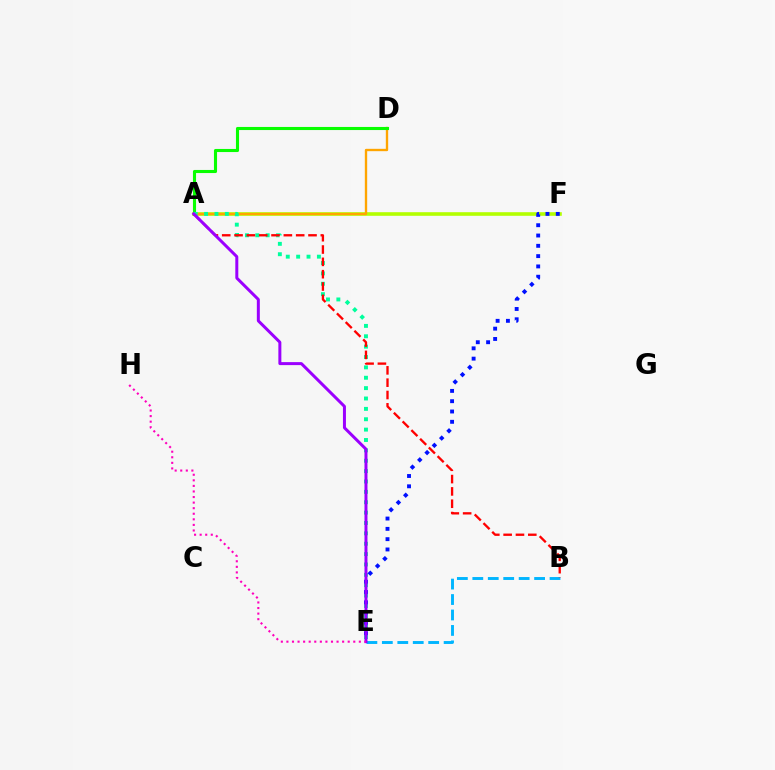{('A', 'F'): [{'color': '#b3ff00', 'line_style': 'solid', 'thickness': 2.6}], ('A', 'D'): [{'color': '#ffa500', 'line_style': 'solid', 'thickness': 1.7}, {'color': '#08ff00', 'line_style': 'solid', 'thickness': 2.23}], ('A', 'E'): [{'color': '#00ff9d', 'line_style': 'dotted', 'thickness': 2.82}, {'color': '#9b00ff', 'line_style': 'solid', 'thickness': 2.15}], ('E', 'F'): [{'color': '#0010ff', 'line_style': 'dotted', 'thickness': 2.8}], ('B', 'E'): [{'color': '#00b5ff', 'line_style': 'dashed', 'thickness': 2.1}], ('A', 'B'): [{'color': '#ff0000', 'line_style': 'dashed', 'thickness': 1.67}], ('E', 'H'): [{'color': '#ff00bd', 'line_style': 'dotted', 'thickness': 1.51}]}